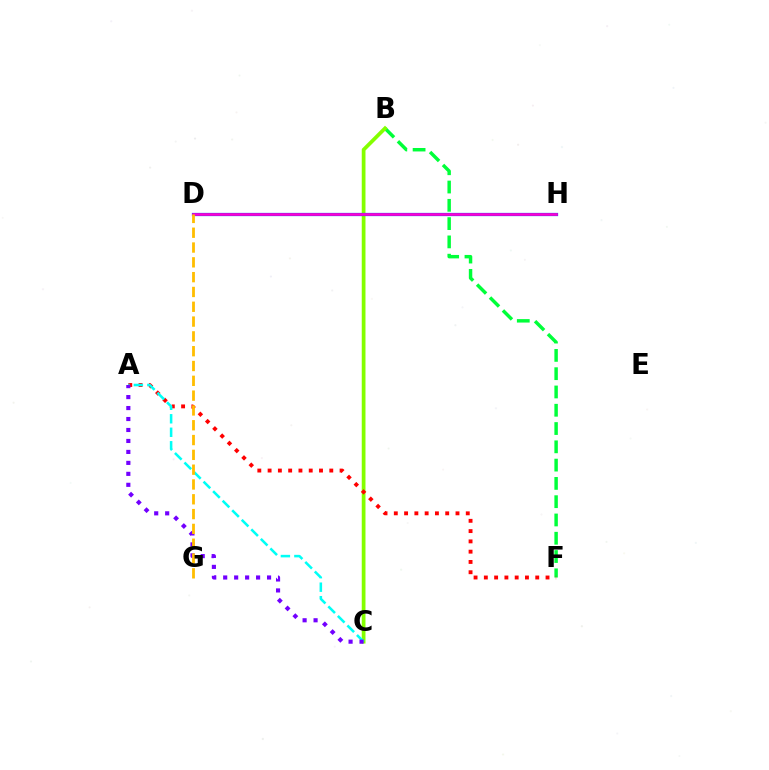{('B', 'F'): [{'color': '#00ff39', 'line_style': 'dashed', 'thickness': 2.48}], ('B', 'C'): [{'color': '#84ff00', 'line_style': 'solid', 'thickness': 2.69}], ('A', 'F'): [{'color': '#ff0000', 'line_style': 'dotted', 'thickness': 2.79}], ('D', 'H'): [{'color': '#004bff', 'line_style': 'solid', 'thickness': 2.32}, {'color': '#ff00cf', 'line_style': 'solid', 'thickness': 1.87}], ('A', 'C'): [{'color': '#00fff6', 'line_style': 'dashed', 'thickness': 1.83}, {'color': '#7200ff', 'line_style': 'dotted', 'thickness': 2.98}], ('D', 'G'): [{'color': '#ffbd00', 'line_style': 'dashed', 'thickness': 2.01}]}